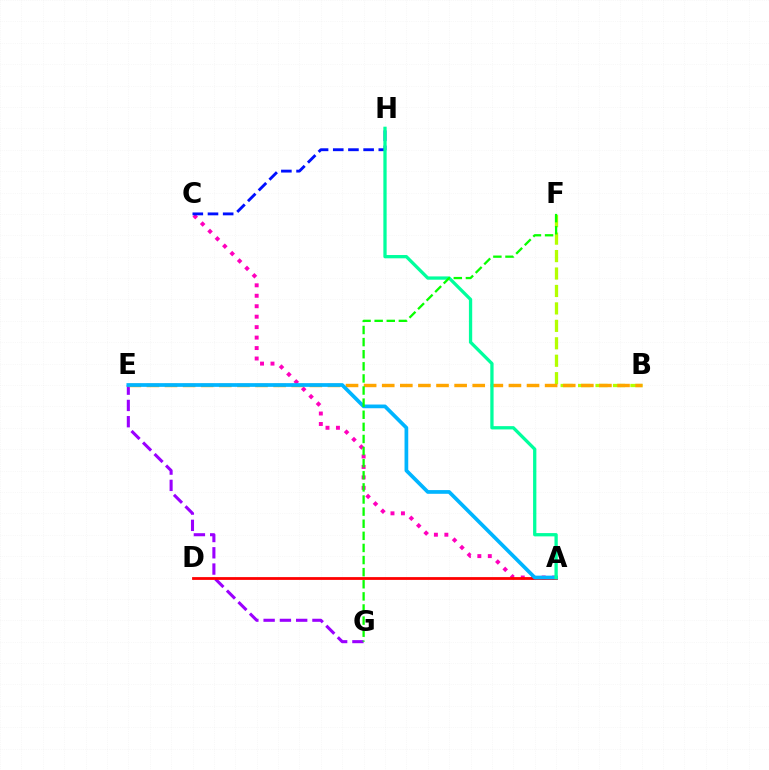{('B', 'F'): [{'color': '#b3ff00', 'line_style': 'dashed', 'thickness': 2.37}], ('A', 'C'): [{'color': '#ff00bd', 'line_style': 'dotted', 'thickness': 2.84}], ('E', 'G'): [{'color': '#9b00ff', 'line_style': 'dashed', 'thickness': 2.21}], ('A', 'D'): [{'color': '#ff0000', 'line_style': 'solid', 'thickness': 2.01}], ('B', 'E'): [{'color': '#ffa500', 'line_style': 'dashed', 'thickness': 2.46}], ('C', 'H'): [{'color': '#0010ff', 'line_style': 'dashed', 'thickness': 2.06}], ('A', 'E'): [{'color': '#00b5ff', 'line_style': 'solid', 'thickness': 2.68}], ('A', 'H'): [{'color': '#00ff9d', 'line_style': 'solid', 'thickness': 2.36}], ('F', 'G'): [{'color': '#08ff00', 'line_style': 'dashed', 'thickness': 1.64}]}